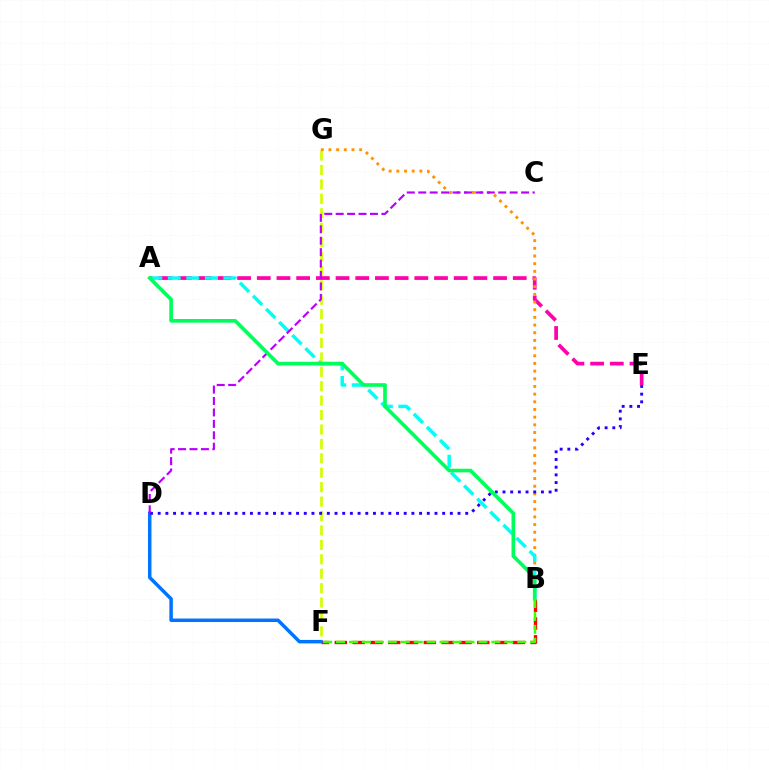{('F', 'G'): [{'color': '#d1ff00', 'line_style': 'dashed', 'thickness': 1.96}], ('A', 'E'): [{'color': '#ff00ac', 'line_style': 'dashed', 'thickness': 2.68}], ('B', 'G'): [{'color': '#ff9400', 'line_style': 'dotted', 'thickness': 2.09}], ('A', 'B'): [{'color': '#00fff6', 'line_style': 'dashed', 'thickness': 2.52}, {'color': '#00ff5c', 'line_style': 'solid', 'thickness': 2.63}], ('B', 'F'): [{'color': '#ff0000', 'line_style': 'dashed', 'thickness': 2.42}, {'color': '#3dff00', 'line_style': 'dashed', 'thickness': 1.76}], ('D', 'F'): [{'color': '#0074ff', 'line_style': 'solid', 'thickness': 2.51}], ('D', 'E'): [{'color': '#2500ff', 'line_style': 'dotted', 'thickness': 2.09}], ('C', 'D'): [{'color': '#b900ff', 'line_style': 'dashed', 'thickness': 1.55}]}